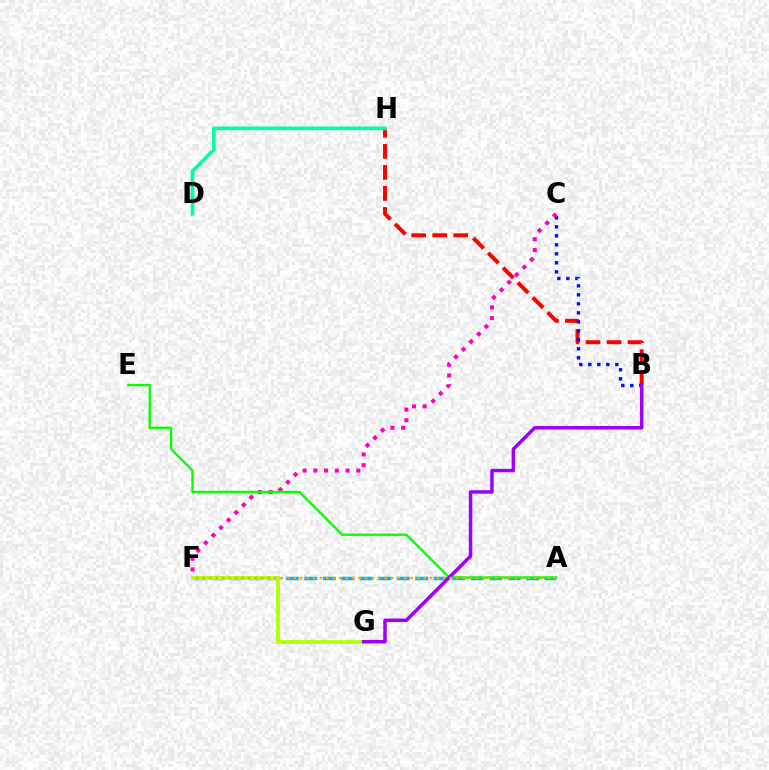{('B', 'H'): [{'color': '#ff0000', 'line_style': 'dashed', 'thickness': 2.85}], ('B', 'C'): [{'color': '#0010ff', 'line_style': 'dotted', 'thickness': 2.44}], ('C', 'F'): [{'color': '#ff00bd', 'line_style': 'dotted', 'thickness': 2.91}], ('A', 'F'): [{'color': '#00b5ff', 'line_style': 'dashed', 'thickness': 2.51}, {'color': '#ffa500', 'line_style': 'dotted', 'thickness': 1.77}], ('A', 'E'): [{'color': '#08ff00', 'line_style': 'solid', 'thickness': 1.7}], ('F', 'G'): [{'color': '#b3ff00', 'line_style': 'solid', 'thickness': 2.69}], ('B', 'G'): [{'color': '#9b00ff', 'line_style': 'solid', 'thickness': 2.5}], ('D', 'H'): [{'color': '#00ff9d', 'line_style': 'solid', 'thickness': 2.61}]}